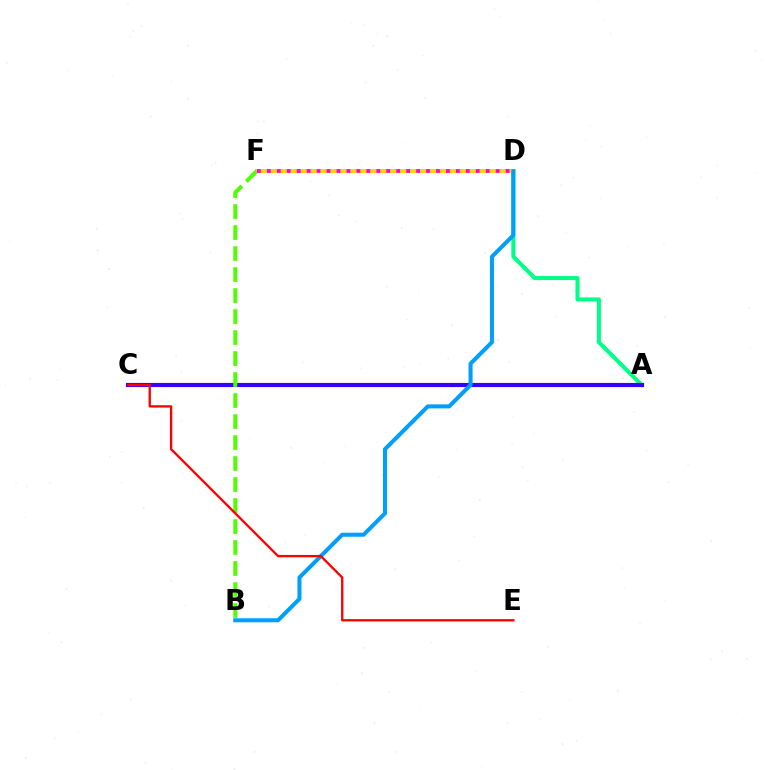{('A', 'D'): [{'color': '#00ff86', 'line_style': 'solid', 'thickness': 2.89}], ('D', 'F'): [{'color': '#ffd500', 'line_style': 'solid', 'thickness': 2.84}, {'color': '#ff00ed', 'line_style': 'dotted', 'thickness': 2.7}], ('A', 'C'): [{'color': '#3700ff', 'line_style': 'solid', 'thickness': 2.98}], ('B', 'D'): [{'color': '#009eff', 'line_style': 'solid', 'thickness': 2.9}], ('B', 'F'): [{'color': '#4fff00', 'line_style': 'dashed', 'thickness': 2.85}], ('C', 'E'): [{'color': '#ff0000', 'line_style': 'solid', 'thickness': 1.68}]}